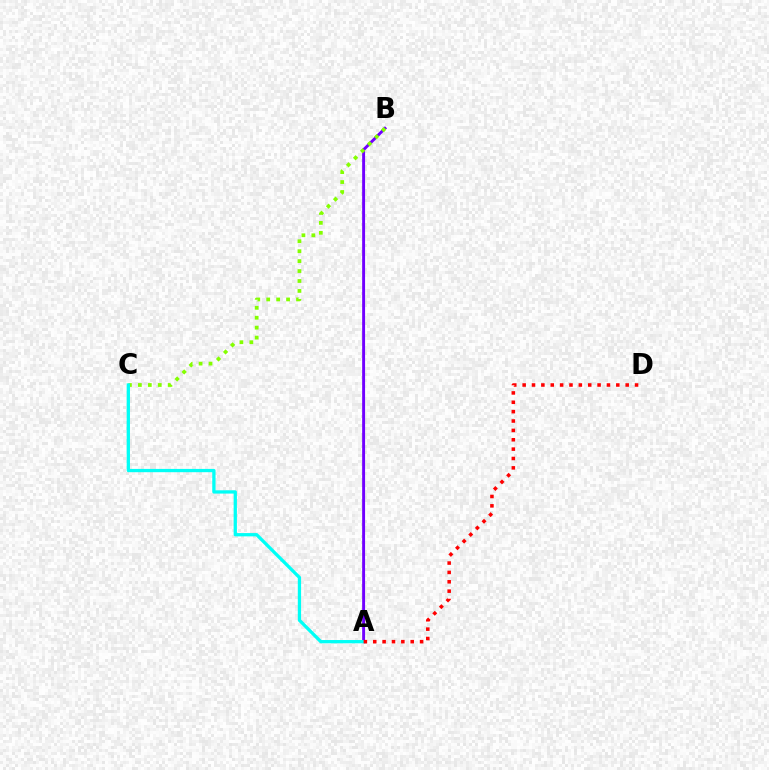{('A', 'B'): [{'color': '#7200ff', 'line_style': 'solid', 'thickness': 2.1}], ('B', 'C'): [{'color': '#84ff00', 'line_style': 'dotted', 'thickness': 2.7}], ('A', 'C'): [{'color': '#00fff6', 'line_style': 'solid', 'thickness': 2.36}], ('A', 'D'): [{'color': '#ff0000', 'line_style': 'dotted', 'thickness': 2.55}]}